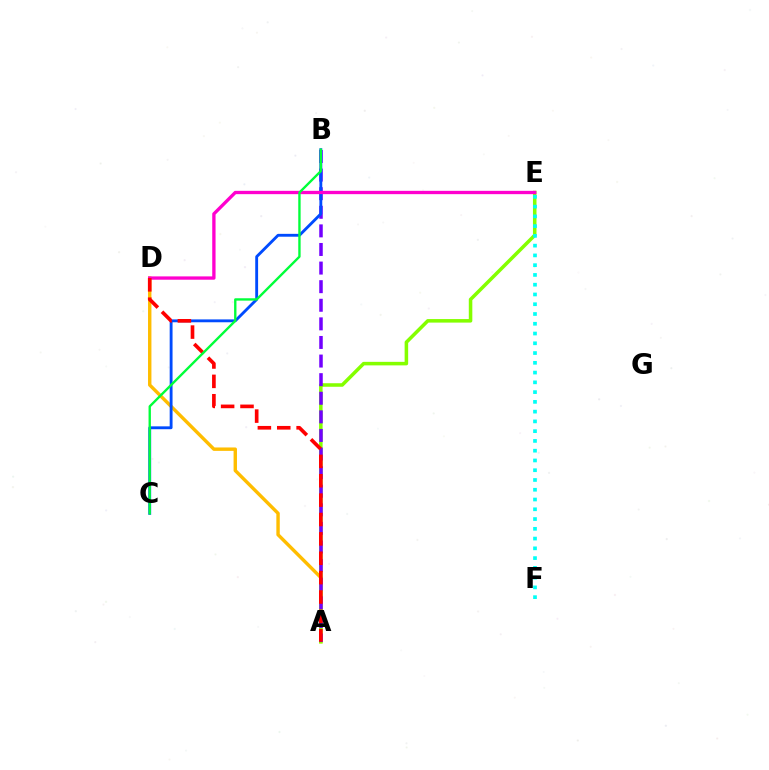{('A', 'D'): [{'color': '#ffbd00', 'line_style': 'solid', 'thickness': 2.45}, {'color': '#ff0000', 'line_style': 'dashed', 'thickness': 2.63}], ('A', 'E'): [{'color': '#84ff00', 'line_style': 'solid', 'thickness': 2.54}], ('E', 'F'): [{'color': '#00fff6', 'line_style': 'dotted', 'thickness': 2.65}], ('A', 'B'): [{'color': '#7200ff', 'line_style': 'dashed', 'thickness': 2.53}], ('B', 'C'): [{'color': '#004bff', 'line_style': 'solid', 'thickness': 2.06}, {'color': '#00ff39', 'line_style': 'solid', 'thickness': 1.7}], ('D', 'E'): [{'color': '#ff00cf', 'line_style': 'solid', 'thickness': 2.39}]}